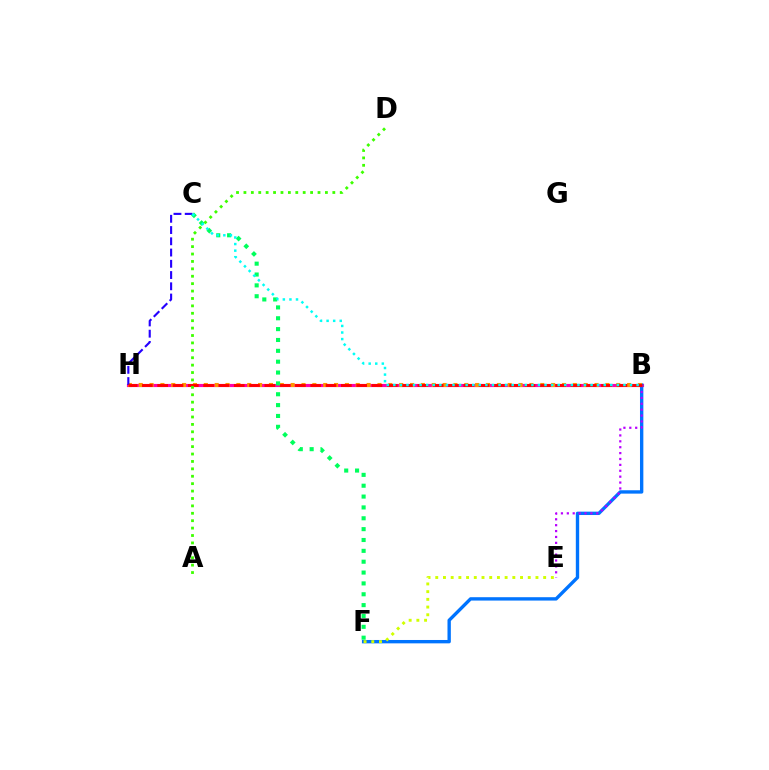{('B', 'H'): [{'color': '#ff00ac', 'line_style': 'solid', 'thickness': 2.26}, {'color': '#ff9400', 'line_style': 'dotted', 'thickness': 2.95}, {'color': '#ff0000', 'line_style': 'dashed', 'thickness': 2.08}], ('B', 'F'): [{'color': '#0074ff', 'line_style': 'solid', 'thickness': 2.42}], ('C', 'H'): [{'color': '#2500ff', 'line_style': 'dashed', 'thickness': 1.53}], ('B', 'E'): [{'color': '#b900ff', 'line_style': 'dotted', 'thickness': 1.6}], ('E', 'F'): [{'color': '#d1ff00', 'line_style': 'dotted', 'thickness': 2.09}], ('A', 'D'): [{'color': '#3dff00', 'line_style': 'dotted', 'thickness': 2.01}], ('C', 'F'): [{'color': '#00ff5c', 'line_style': 'dotted', 'thickness': 2.95}], ('B', 'C'): [{'color': '#00fff6', 'line_style': 'dotted', 'thickness': 1.79}]}